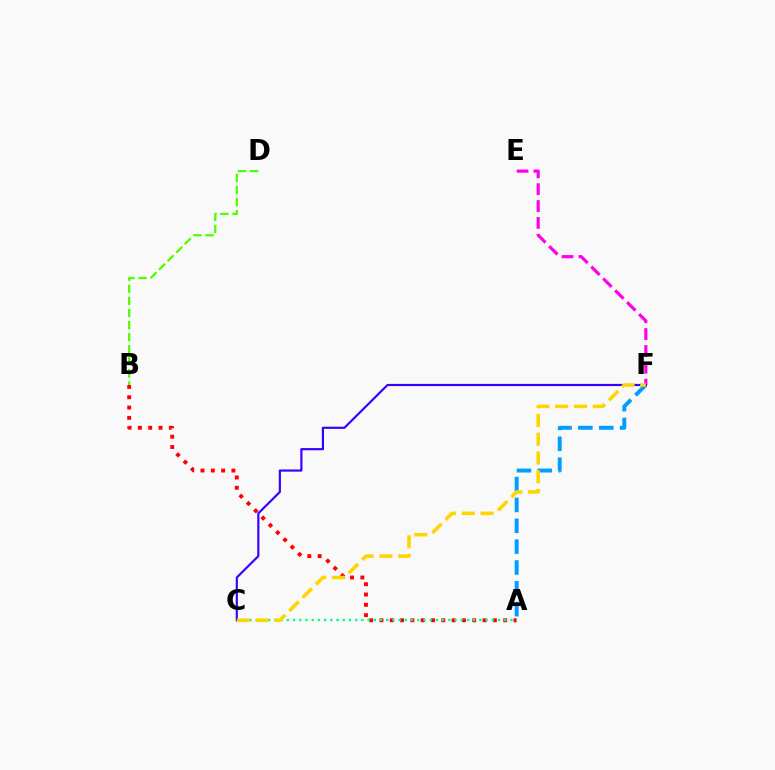{('B', 'D'): [{'color': '#4fff00', 'line_style': 'dashed', 'thickness': 1.64}], ('A', 'B'): [{'color': '#ff0000', 'line_style': 'dotted', 'thickness': 2.8}], ('A', 'C'): [{'color': '#00ff86', 'line_style': 'dotted', 'thickness': 1.69}], ('A', 'F'): [{'color': '#009eff', 'line_style': 'dashed', 'thickness': 2.83}], ('E', 'F'): [{'color': '#ff00ed', 'line_style': 'dashed', 'thickness': 2.29}], ('C', 'F'): [{'color': '#3700ff', 'line_style': 'solid', 'thickness': 1.56}, {'color': '#ffd500', 'line_style': 'dashed', 'thickness': 2.55}]}